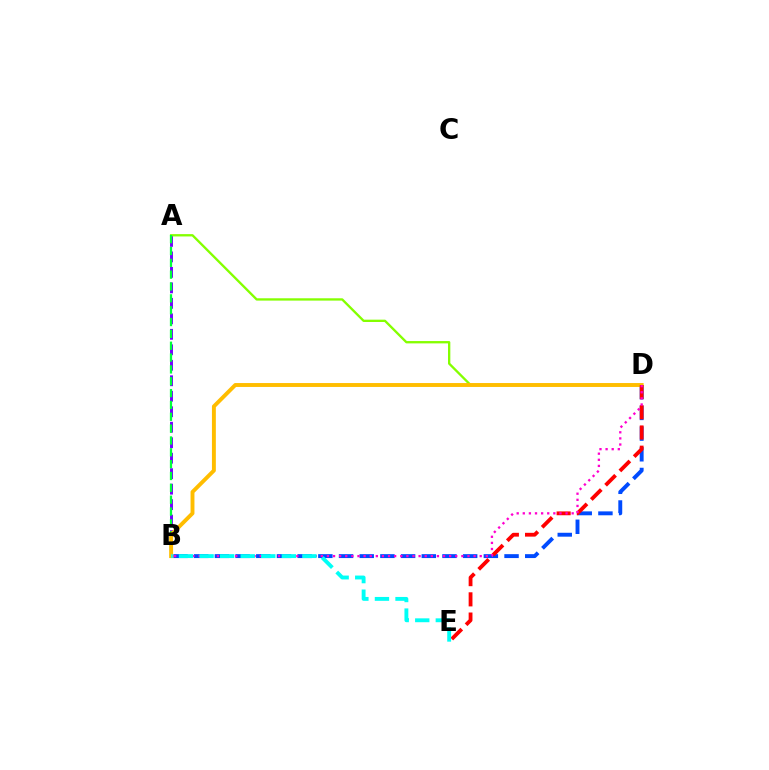{('A', 'B'): [{'color': '#7200ff', 'line_style': 'dashed', 'thickness': 2.1}, {'color': '#00ff39', 'line_style': 'dashed', 'thickness': 1.61}], ('B', 'D'): [{'color': '#004bff', 'line_style': 'dashed', 'thickness': 2.81}, {'color': '#ffbd00', 'line_style': 'solid', 'thickness': 2.81}, {'color': '#ff00cf', 'line_style': 'dotted', 'thickness': 1.66}], ('A', 'D'): [{'color': '#84ff00', 'line_style': 'solid', 'thickness': 1.67}], ('D', 'E'): [{'color': '#ff0000', 'line_style': 'dashed', 'thickness': 2.75}], ('B', 'E'): [{'color': '#00fff6', 'line_style': 'dashed', 'thickness': 2.79}]}